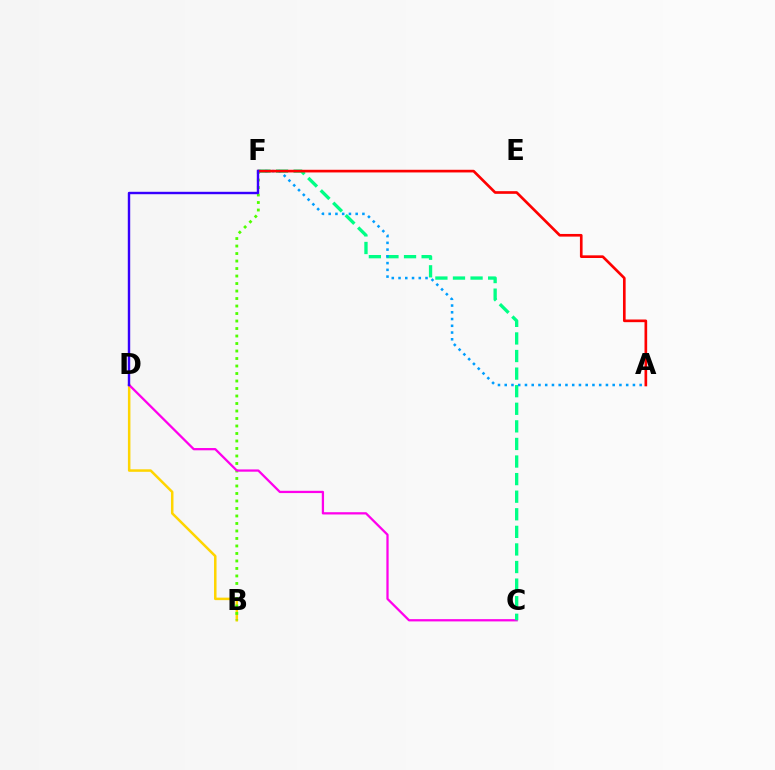{('B', 'D'): [{'color': '#ffd500', 'line_style': 'solid', 'thickness': 1.81}], ('B', 'F'): [{'color': '#4fff00', 'line_style': 'dotted', 'thickness': 2.04}], ('C', 'D'): [{'color': '#ff00ed', 'line_style': 'solid', 'thickness': 1.63}], ('C', 'F'): [{'color': '#00ff86', 'line_style': 'dashed', 'thickness': 2.39}], ('A', 'F'): [{'color': '#009eff', 'line_style': 'dotted', 'thickness': 1.83}, {'color': '#ff0000', 'line_style': 'solid', 'thickness': 1.91}], ('D', 'F'): [{'color': '#3700ff', 'line_style': 'solid', 'thickness': 1.74}]}